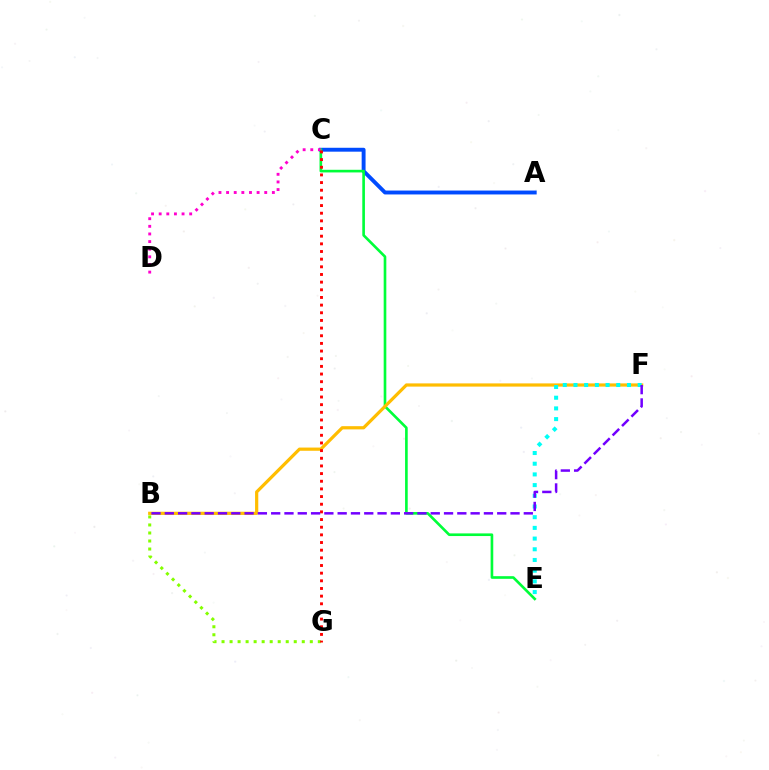{('A', 'C'): [{'color': '#004bff', 'line_style': 'solid', 'thickness': 2.81}], ('C', 'E'): [{'color': '#00ff39', 'line_style': 'solid', 'thickness': 1.9}], ('C', 'D'): [{'color': '#ff00cf', 'line_style': 'dotted', 'thickness': 2.07}], ('B', 'G'): [{'color': '#84ff00', 'line_style': 'dotted', 'thickness': 2.18}], ('B', 'F'): [{'color': '#ffbd00', 'line_style': 'solid', 'thickness': 2.31}, {'color': '#7200ff', 'line_style': 'dashed', 'thickness': 1.81}], ('C', 'G'): [{'color': '#ff0000', 'line_style': 'dotted', 'thickness': 2.08}], ('E', 'F'): [{'color': '#00fff6', 'line_style': 'dotted', 'thickness': 2.91}]}